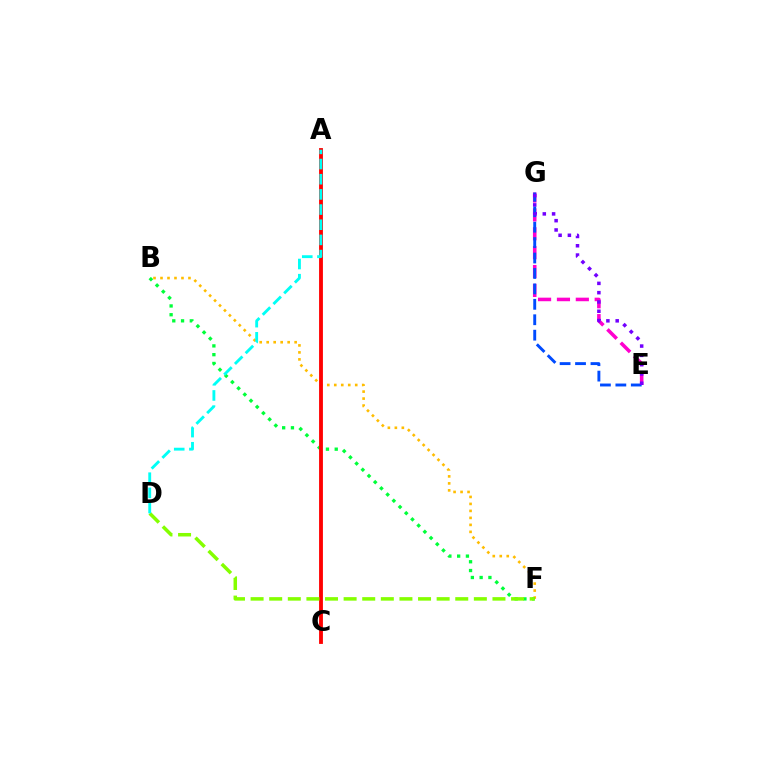{('E', 'G'): [{'color': '#ff00cf', 'line_style': 'dashed', 'thickness': 2.56}, {'color': '#004bff', 'line_style': 'dashed', 'thickness': 2.1}, {'color': '#7200ff', 'line_style': 'dotted', 'thickness': 2.53}], ('B', 'F'): [{'color': '#ffbd00', 'line_style': 'dotted', 'thickness': 1.9}, {'color': '#00ff39', 'line_style': 'dotted', 'thickness': 2.38}], ('A', 'C'): [{'color': '#ff0000', 'line_style': 'solid', 'thickness': 2.76}], ('D', 'F'): [{'color': '#84ff00', 'line_style': 'dashed', 'thickness': 2.53}], ('A', 'D'): [{'color': '#00fff6', 'line_style': 'dashed', 'thickness': 2.06}]}